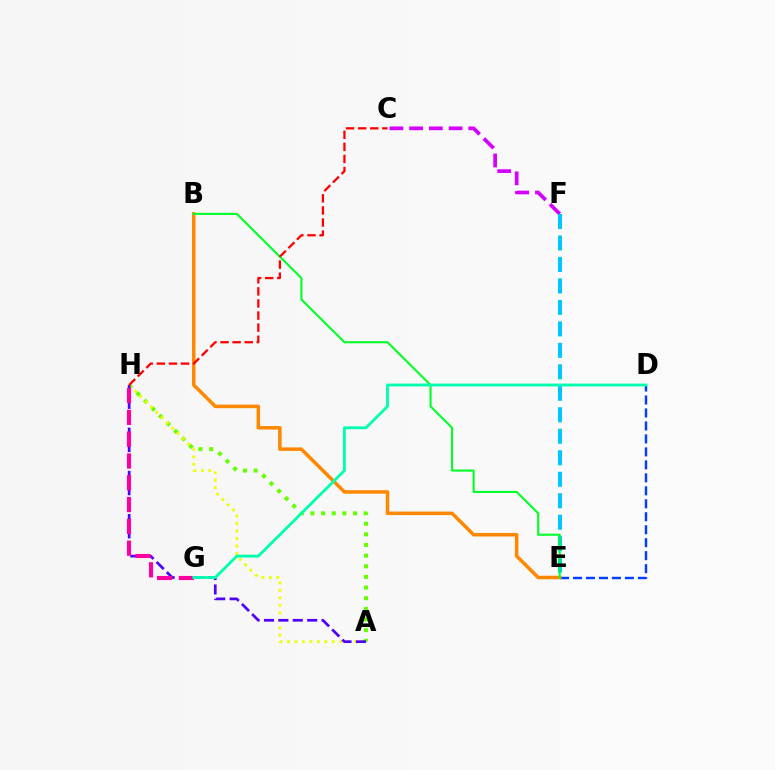{('A', 'H'): [{'color': '#66ff00', 'line_style': 'dotted', 'thickness': 2.89}, {'color': '#eeff00', 'line_style': 'dotted', 'thickness': 2.03}, {'color': '#4f00ff', 'line_style': 'dashed', 'thickness': 1.96}], ('C', 'F'): [{'color': '#d600ff', 'line_style': 'dashed', 'thickness': 2.68}], ('E', 'F'): [{'color': '#00c7ff', 'line_style': 'dashed', 'thickness': 2.92}], ('D', 'E'): [{'color': '#003fff', 'line_style': 'dashed', 'thickness': 1.76}], ('B', 'E'): [{'color': '#ff8800', 'line_style': 'solid', 'thickness': 2.53}, {'color': '#00ff27', 'line_style': 'solid', 'thickness': 1.5}], ('G', 'H'): [{'color': '#ff00a0', 'line_style': 'dashed', 'thickness': 2.96}], ('D', 'G'): [{'color': '#00ffaf', 'line_style': 'solid', 'thickness': 2.05}], ('C', 'H'): [{'color': '#ff0000', 'line_style': 'dashed', 'thickness': 1.64}]}